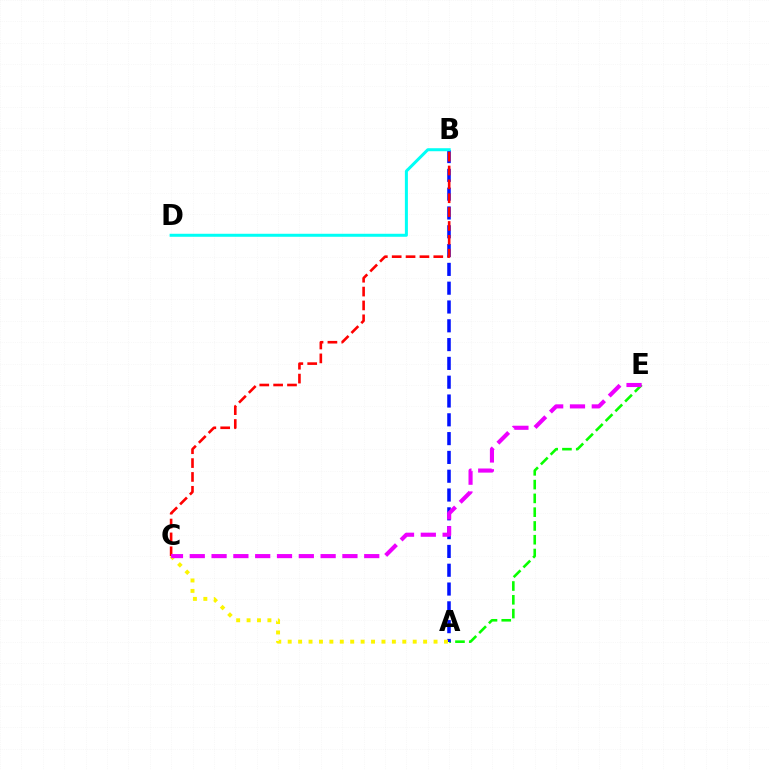{('A', 'E'): [{'color': '#08ff00', 'line_style': 'dashed', 'thickness': 1.87}], ('A', 'B'): [{'color': '#0010ff', 'line_style': 'dashed', 'thickness': 2.55}], ('B', 'D'): [{'color': '#00fff6', 'line_style': 'solid', 'thickness': 2.17}], ('A', 'C'): [{'color': '#fcf500', 'line_style': 'dotted', 'thickness': 2.83}], ('B', 'C'): [{'color': '#ff0000', 'line_style': 'dashed', 'thickness': 1.88}], ('C', 'E'): [{'color': '#ee00ff', 'line_style': 'dashed', 'thickness': 2.96}]}